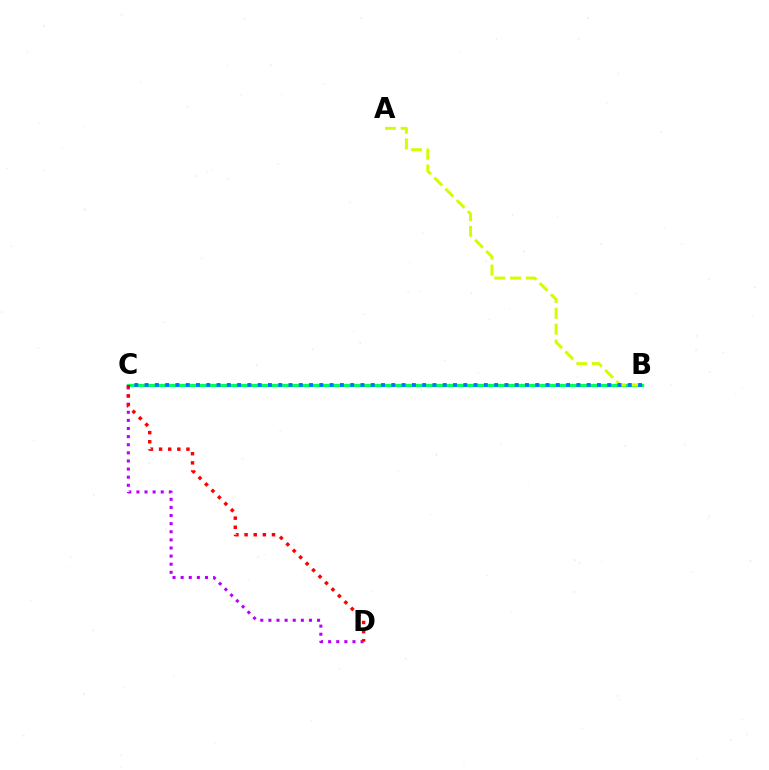{('B', 'C'): [{'color': '#00ff5c', 'line_style': 'solid', 'thickness': 2.34}, {'color': '#0074ff', 'line_style': 'dotted', 'thickness': 2.79}], ('A', 'B'): [{'color': '#d1ff00', 'line_style': 'dashed', 'thickness': 2.15}], ('C', 'D'): [{'color': '#b900ff', 'line_style': 'dotted', 'thickness': 2.2}, {'color': '#ff0000', 'line_style': 'dotted', 'thickness': 2.48}]}